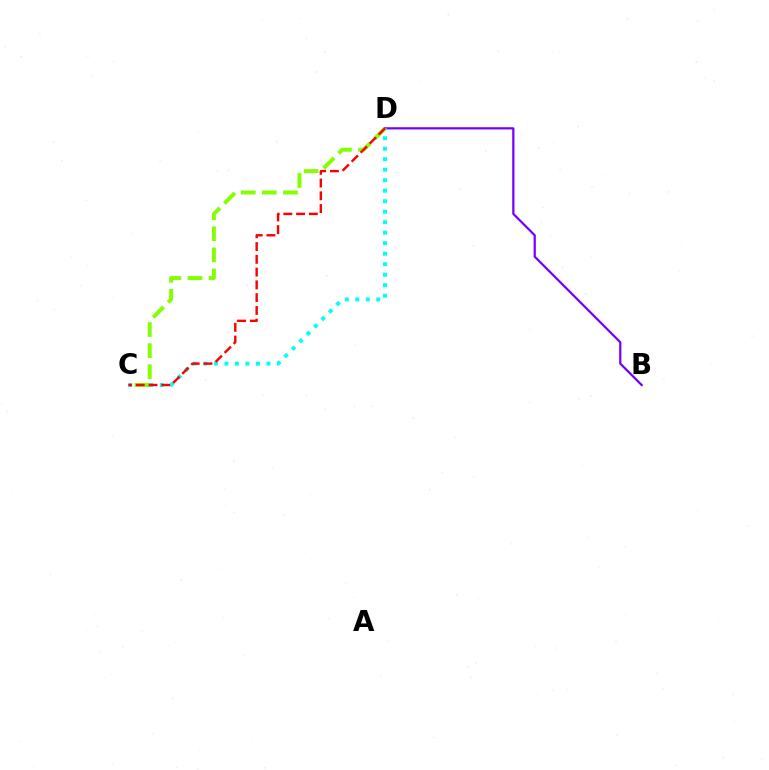{('B', 'D'): [{'color': '#7200ff', 'line_style': 'solid', 'thickness': 1.59}], ('C', 'D'): [{'color': '#00fff6', 'line_style': 'dotted', 'thickness': 2.85}, {'color': '#84ff00', 'line_style': 'dashed', 'thickness': 2.86}, {'color': '#ff0000', 'line_style': 'dashed', 'thickness': 1.73}]}